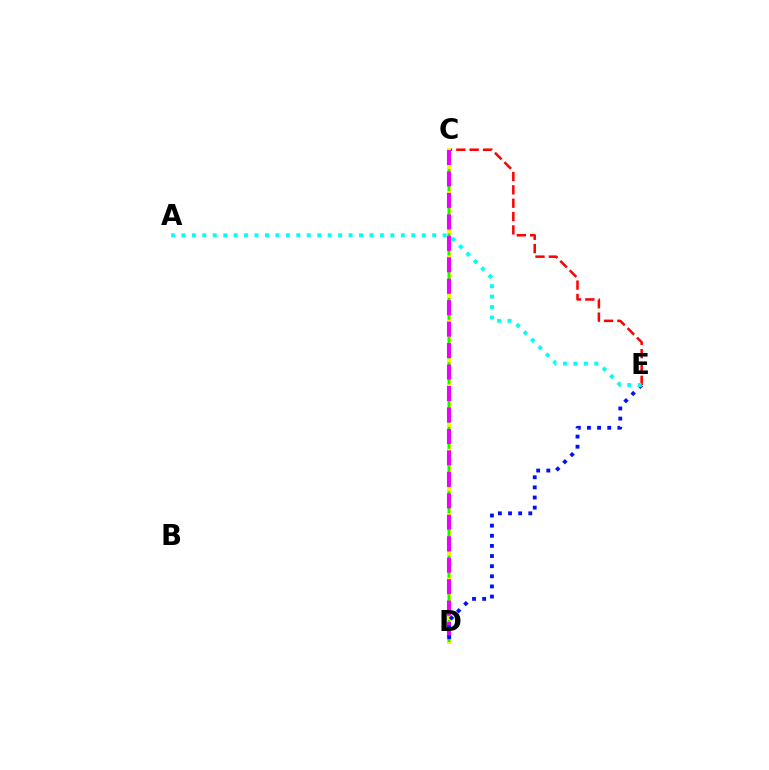{('C', 'E'): [{'color': '#ff0000', 'line_style': 'dashed', 'thickness': 1.81}], ('C', 'D'): [{'color': '#fcf500', 'line_style': 'solid', 'thickness': 2.94}, {'color': '#08ff00', 'line_style': 'dashed', 'thickness': 1.75}, {'color': '#ee00ff', 'line_style': 'dashed', 'thickness': 2.91}], ('D', 'E'): [{'color': '#0010ff', 'line_style': 'dotted', 'thickness': 2.75}], ('A', 'E'): [{'color': '#00fff6', 'line_style': 'dotted', 'thickness': 2.84}]}